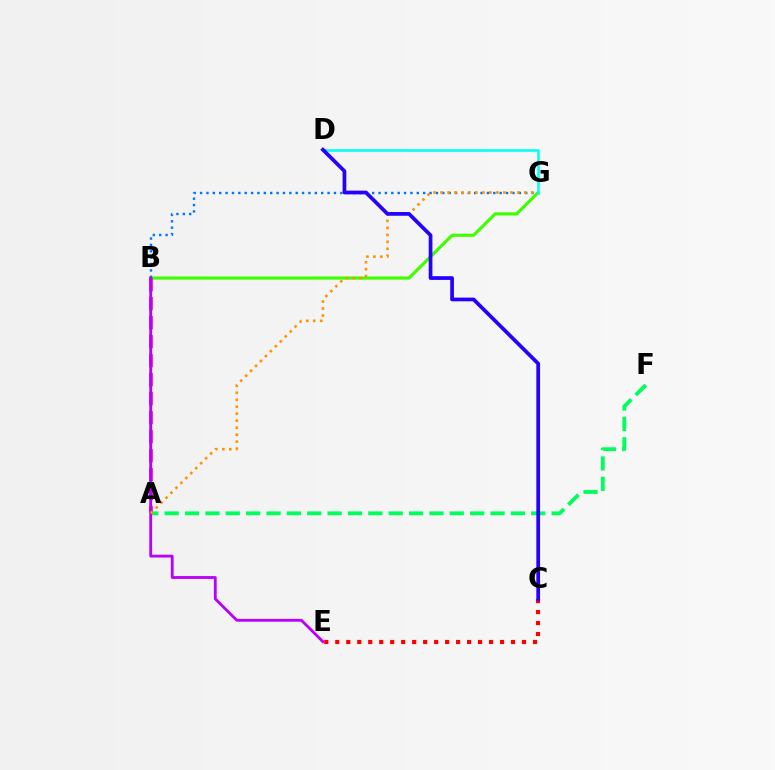{('A', 'B'): [{'color': '#d1ff00', 'line_style': 'dashed', 'thickness': 1.77}, {'color': '#ff00ac', 'line_style': 'dashed', 'thickness': 2.58}], ('C', 'E'): [{'color': '#ff0000', 'line_style': 'dotted', 'thickness': 2.98}], ('A', 'F'): [{'color': '#00ff5c', 'line_style': 'dashed', 'thickness': 2.77}], ('B', 'G'): [{'color': '#3dff00', 'line_style': 'solid', 'thickness': 2.27}, {'color': '#0074ff', 'line_style': 'dotted', 'thickness': 1.73}], ('D', 'G'): [{'color': '#00fff6', 'line_style': 'solid', 'thickness': 1.86}], ('B', 'E'): [{'color': '#b900ff', 'line_style': 'solid', 'thickness': 2.03}], ('A', 'G'): [{'color': '#ff9400', 'line_style': 'dotted', 'thickness': 1.9}], ('C', 'D'): [{'color': '#2500ff', 'line_style': 'solid', 'thickness': 2.68}]}